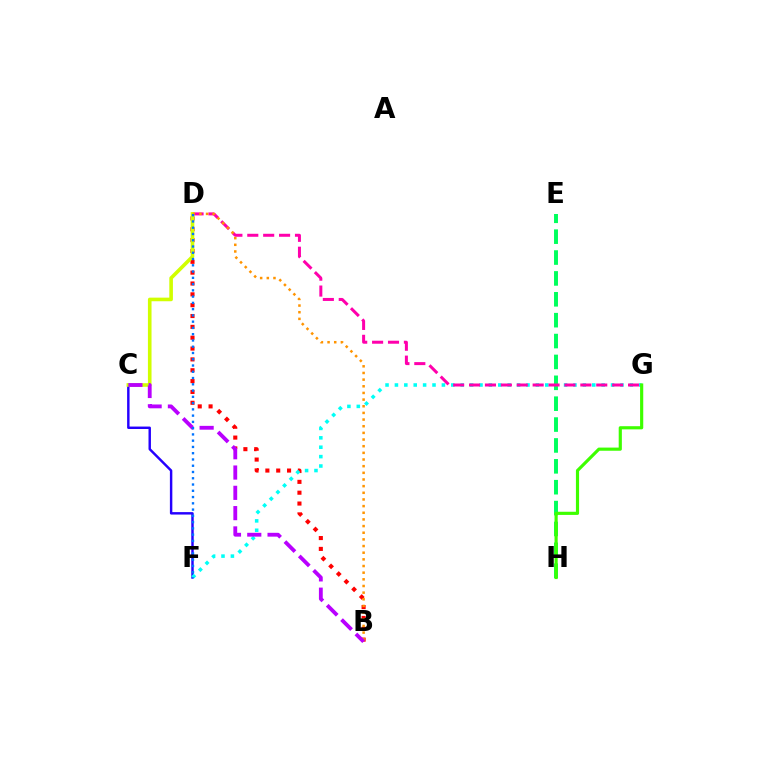{('B', 'D'): [{'color': '#ff0000', 'line_style': 'dotted', 'thickness': 2.95}, {'color': '#ff9400', 'line_style': 'dotted', 'thickness': 1.81}], ('C', 'F'): [{'color': '#2500ff', 'line_style': 'solid', 'thickness': 1.76}], ('F', 'G'): [{'color': '#00fff6', 'line_style': 'dotted', 'thickness': 2.55}], ('E', 'H'): [{'color': '#00ff5c', 'line_style': 'dashed', 'thickness': 2.84}], ('D', 'G'): [{'color': '#ff00ac', 'line_style': 'dashed', 'thickness': 2.16}], ('C', 'D'): [{'color': '#d1ff00', 'line_style': 'solid', 'thickness': 2.6}], ('B', 'C'): [{'color': '#b900ff', 'line_style': 'dashed', 'thickness': 2.76}], ('D', 'F'): [{'color': '#0074ff', 'line_style': 'dotted', 'thickness': 1.7}], ('G', 'H'): [{'color': '#3dff00', 'line_style': 'solid', 'thickness': 2.27}]}